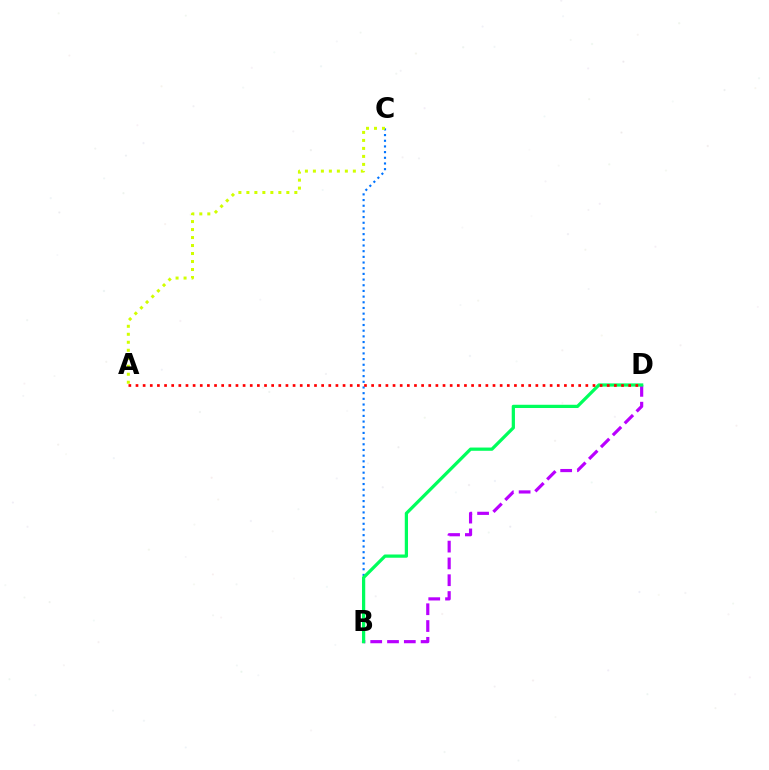{('B', 'D'): [{'color': '#b900ff', 'line_style': 'dashed', 'thickness': 2.28}, {'color': '#00ff5c', 'line_style': 'solid', 'thickness': 2.33}], ('B', 'C'): [{'color': '#0074ff', 'line_style': 'dotted', 'thickness': 1.54}], ('A', 'C'): [{'color': '#d1ff00', 'line_style': 'dotted', 'thickness': 2.17}], ('A', 'D'): [{'color': '#ff0000', 'line_style': 'dotted', 'thickness': 1.94}]}